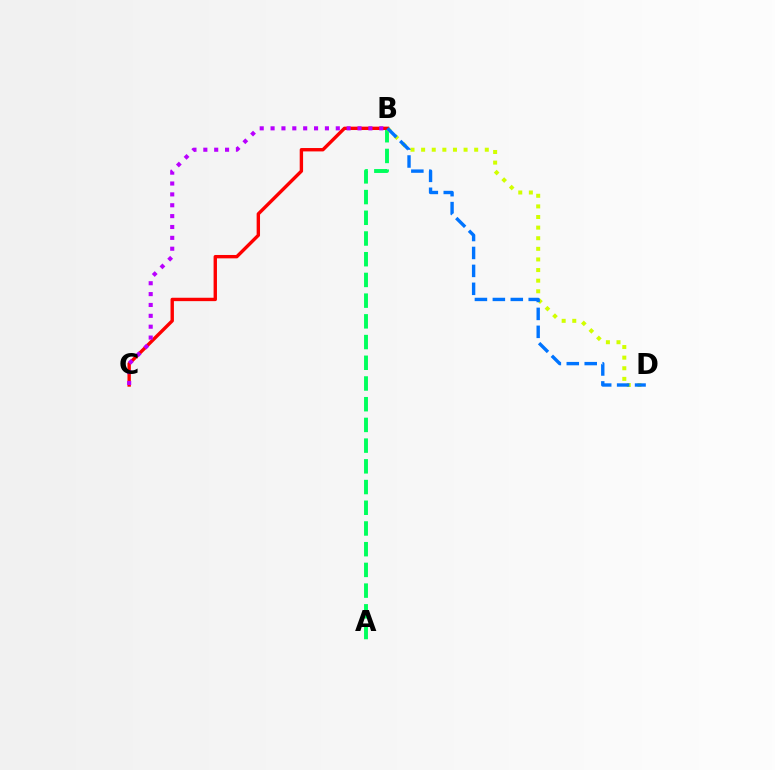{('A', 'B'): [{'color': '#00ff5c', 'line_style': 'dashed', 'thickness': 2.81}], ('B', 'D'): [{'color': '#d1ff00', 'line_style': 'dotted', 'thickness': 2.88}, {'color': '#0074ff', 'line_style': 'dashed', 'thickness': 2.44}], ('B', 'C'): [{'color': '#ff0000', 'line_style': 'solid', 'thickness': 2.43}, {'color': '#b900ff', 'line_style': 'dotted', 'thickness': 2.95}]}